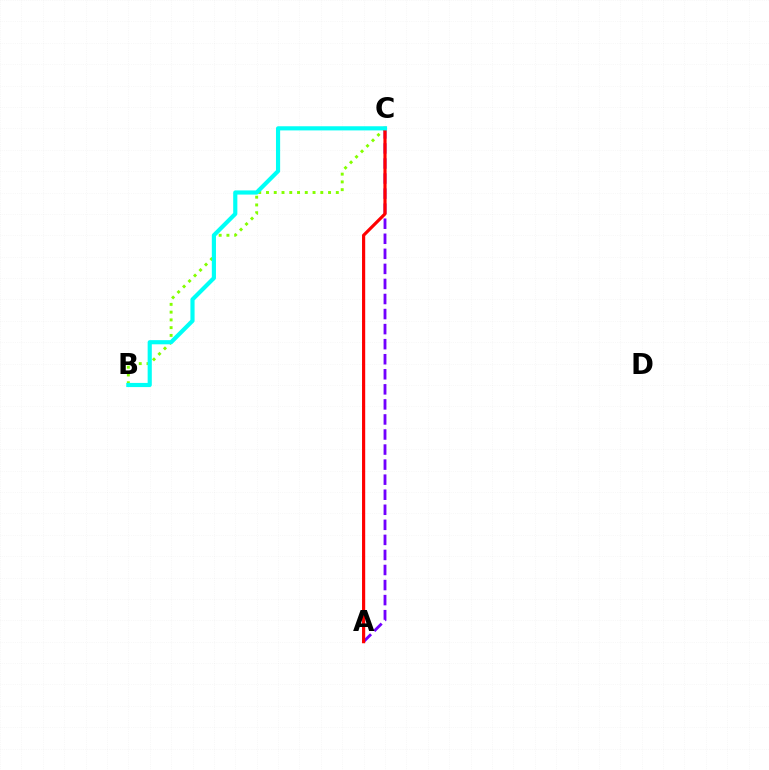{('B', 'C'): [{'color': '#84ff00', 'line_style': 'dotted', 'thickness': 2.11}, {'color': '#00fff6', 'line_style': 'solid', 'thickness': 2.99}], ('A', 'C'): [{'color': '#7200ff', 'line_style': 'dashed', 'thickness': 2.05}, {'color': '#ff0000', 'line_style': 'solid', 'thickness': 2.28}]}